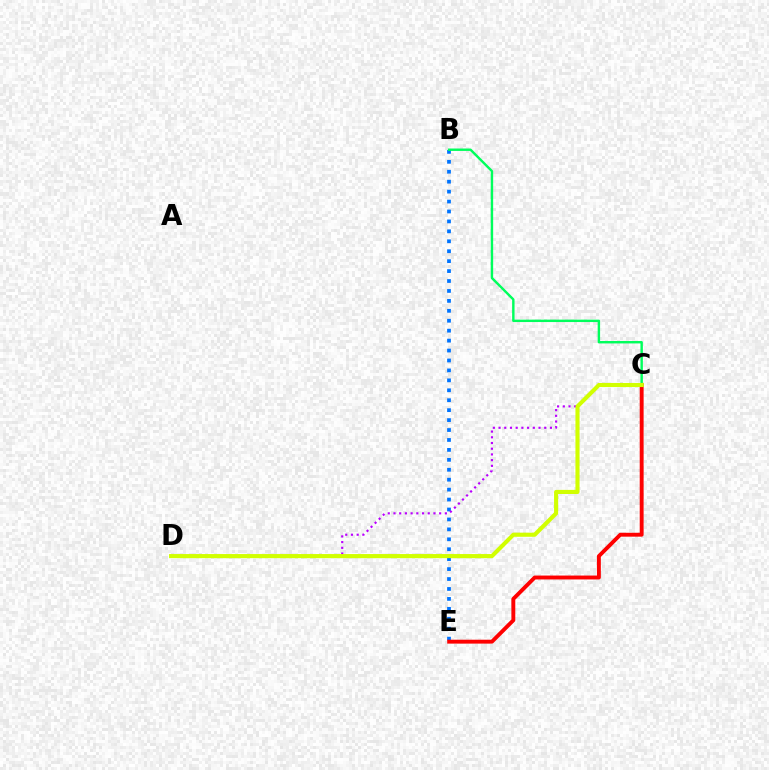{('B', 'E'): [{'color': '#0074ff', 'line_style': 'dotted', 'thickness': 2.7}], ('B', 'C'): [{'color': '#00ff5c', 'line_style': 'solid', 'thickness': 1.74}], ('C', 'D'): [{'color': '#b900ff', 'line_style': 'dotted', 'thickness': 1.55}, {'color': '#d1ff00', 'line_style': 'solid', 'thickness': 2.96}], ('C', 'E'): [{'color': '#ff0000', 'line_style': 'solid', 'thickness': 2.8}]}